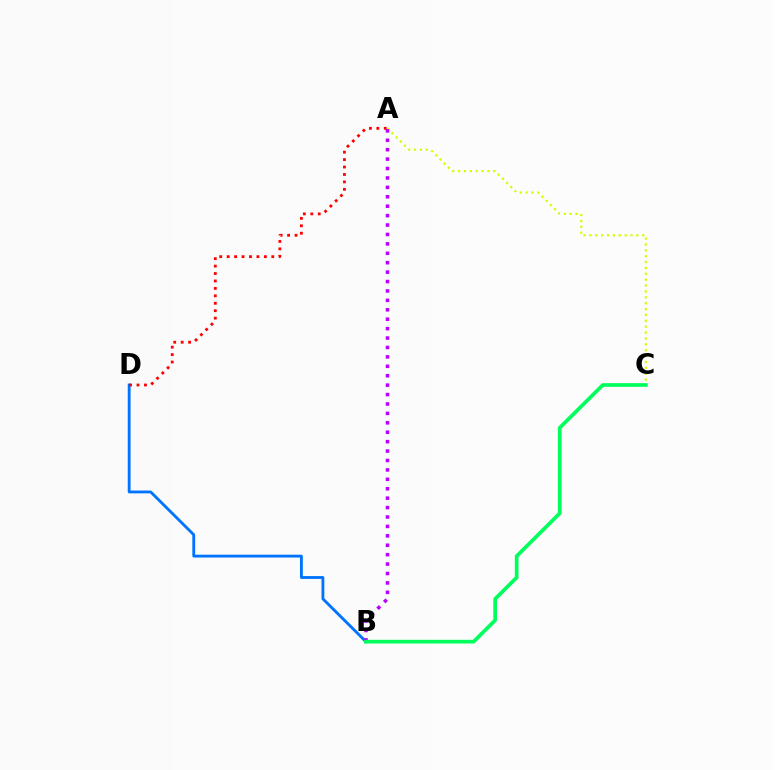{('A', 'C'): [{'color': '#d1ff00', 'line_style': 'dotted', 'thickness': 1.6}], ('B', 'D'): [{'color': '#0074ff', 'line_style': 'solid', 'thickness': 2.05}], ('A', 'D'): [{'color': '#ff0000', 'line_style': 'dotted', 'thickness': 2.02}], ('A', 'B'): [{'color': '#b900ff', 'line_style': 'dotted', 'thickness': 2.56}], ('B', 'C'): [{'color': '#00ff5c', 'line_style': 'solid', 'thickness': 2.66}]}